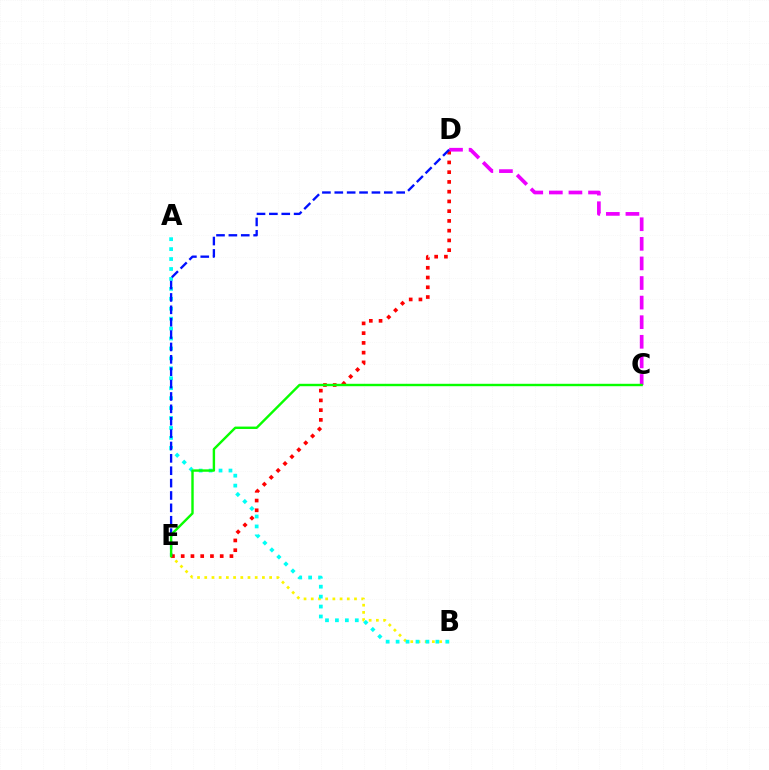{('B', 'E'): [{'color': '#fcf500', 'line_style': 'dotted', 'thickness': 1.96}], ('A', 'B'): [{'color': '#00fff6', 'line_style': 'dotted', 'thickness': 2.7}], ('D', 'E'): [{'color': '#ff0000', 'line_style': 'dotted', 'thickness': 2.65}, {'color': '#0010ff', 'line_style': 'dashed', 'thickness': 1.68}], ('C', 'D'): [{'color': '#ee00ff', 'line_style': 'dashed', 'thickness': 2.66}], ('C', 'E'): [{'color': '#08ff00', 'line_style': 'solid', 'thickness': 1.73}]}